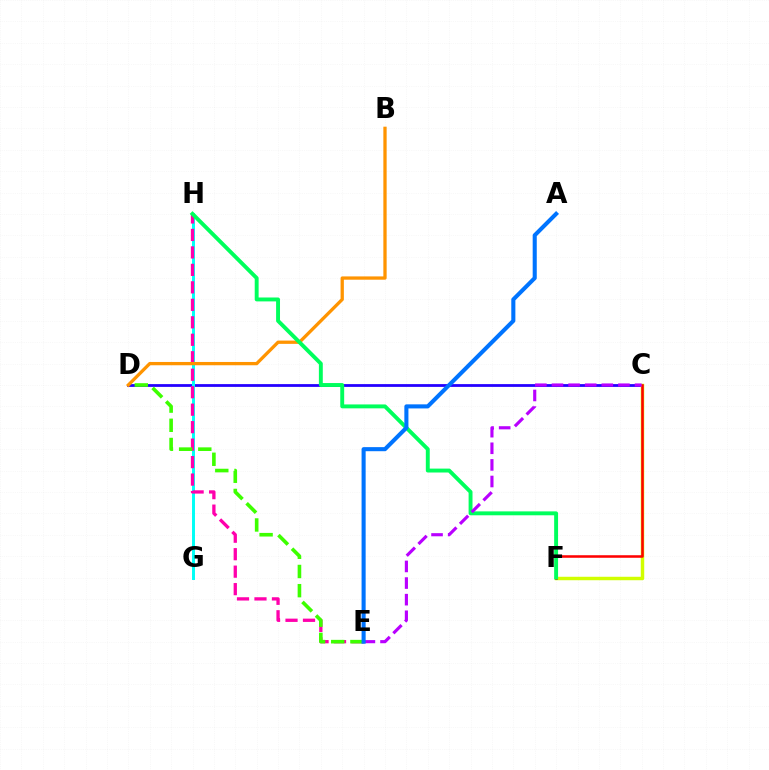{('C', 'D'): [{'color': '#2500ff', 'line_style': 'solid', 'thickness': 2.0}], ('G', 'H'): [{'color': '#00fff6', 'line_style': 'solid', 'thickness': 2.13}], ('C', 'F'): [{'color': '#d1ff00', 'line_style': 'solid', 'thickness': 2.49}, {'color': '#ff0000', 'line_style': 'solid', 'thickness': 1.83}], ('E', 'H'): [{'color': '#ff00ac', 'line_style': 'dashed', 'thickness': 2.37}], ('D', 'E'): [{'color': '#3dff00', 'line_style': 'dashed', 'thickness': 2.61}], ('B', 'D'): [{'color': '#ff9400', 'line_style': 'solid', 'thickness': 2.37}], ('F', 'H'): [{'color': '#00ff5c', 'line_style': 'solid', 'thickness': 2.81}], ('C', 'E'): [{'color': '#b900ff', 'line_style': 'dashed', 'thickness': 2.26}], ('A', 'E'): [{'color': '#0074ff', 'line_style': 'solid', 'thickness': 2.94}]}